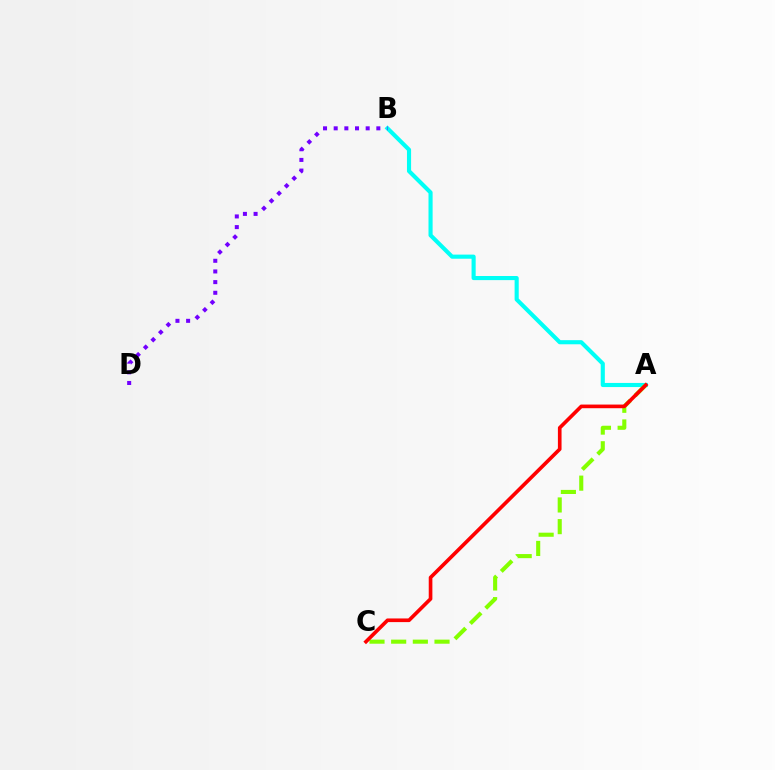{('A', 'B'): [{'color': '#00fff6', 'line_style': 'solid', 'thickness': 2.96}], ('A', 'C'): [{'color': '#84ff00', 'line_style': 'dashed', 'thickness': 2.94}, {'color': '#ff0000', 'line_style': 'solid', 'thickness': 2.63}], ('B', 'D'): [{'color': '#7200ff', 'line_style': 'dotted', 'thickness': 2.9}]}